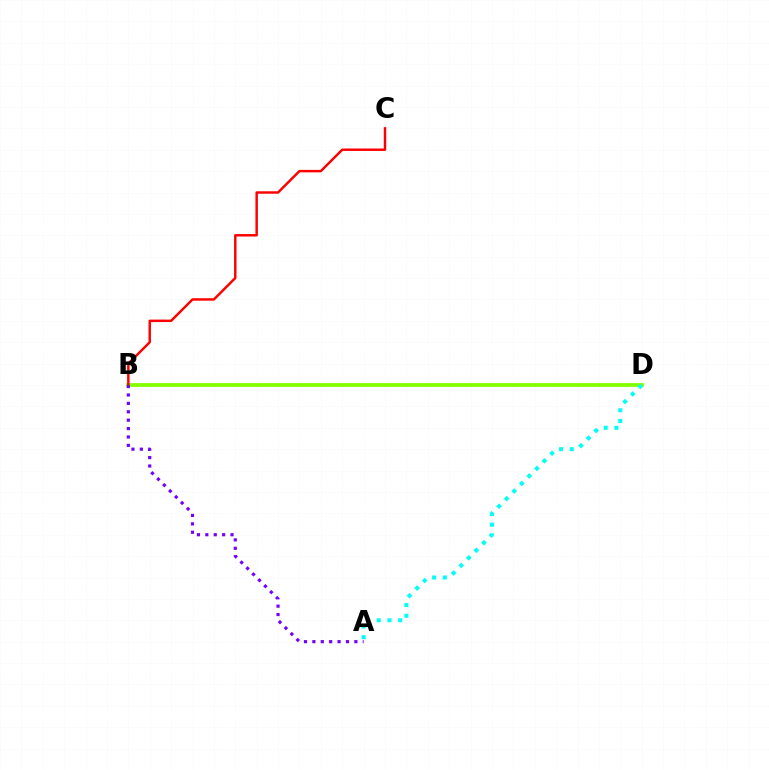{('B', 'D'): [{'color': '#84ff00', 'line_style': 'solid', 'thickness': 2.73}], ('A', 'D'): [{'color': '#00fff6', 'line_style': 'dotted', 'thickness': 2.91}], ('B', 'C'): [{'color': '#ff0000', 'line_style': 'solid', 'thickness': 1.77}], ('A', 'B'): [{'color': '#7200ff', 'line_style': 'dotted', 'thickness': 2.28}]}